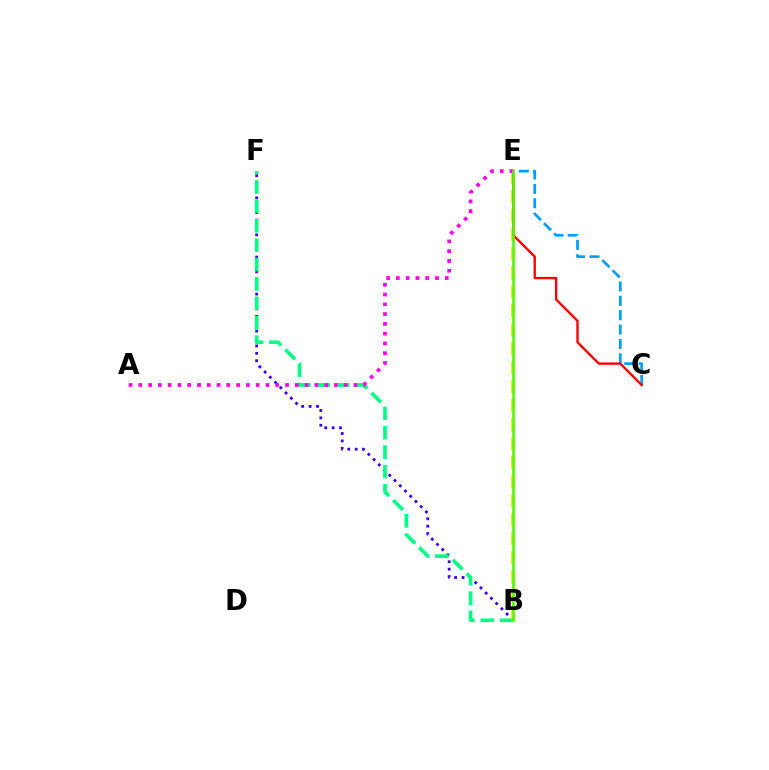{('B', 'F'): [{'color': '#3700ff', 'line_style': 'dotted', 'thickness': 2.01}, {'color': '#00ff86', 'line_style': 'dashed', 'thickness': 2.63}], ('B', 'E'): [{'color': '#ffd500', 'line_style': 'dashed', 'thickness': 2.58}, {'color': '#4fff00', 'line_style': 'solid', 'thickness': 1.85}], ('C', 'E'): [{'color': '#009eff', 'line_style': 'dashed', 'thickness': 1.95}, {'color': '#ff0000', 'line_style': 'solid', 'thickness': 1.71}], ('A', 'E'): [{'color': '#ff00ed', 'line_style': 'dotted', 'thickness': 2.66}]}